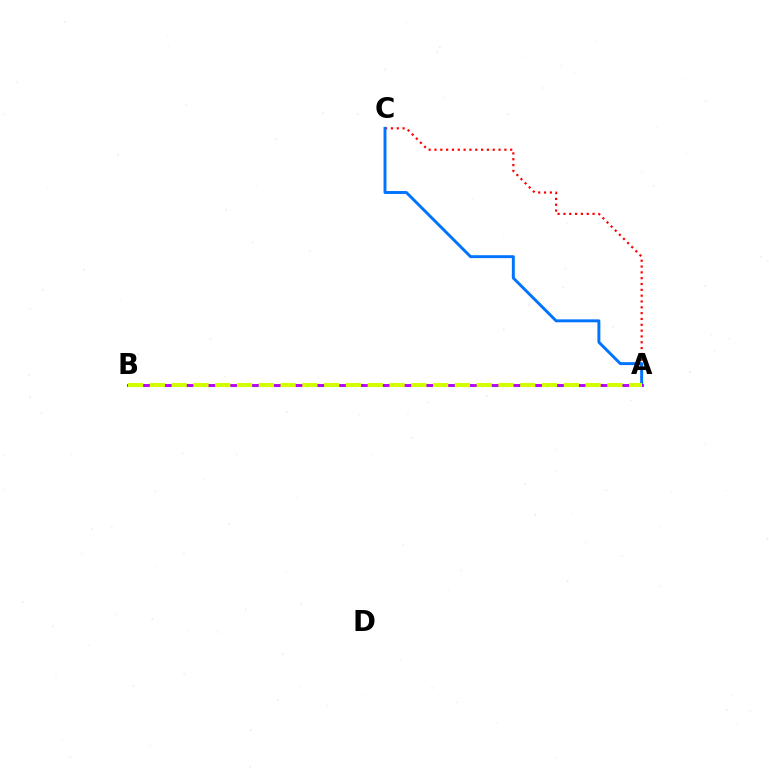{('A', 'B'): [{'color': '#00ff5c', 'line_style': 'dashed', 'thickness': 1.81}, {'color': '#b900ff', 'line_style': 'solid', 'thickness': 2.06}, {'color': '#d1ff00', 'line_style': 'dashed', 'thickness': 2.96}], ('A', 'C'): [{'color': '#ff0000', 'line_style': 'dotted', 'thickness': 1.58}, {'color': '#0074ff', 'line_style': 'solid', 'thickness': 2.11}]}